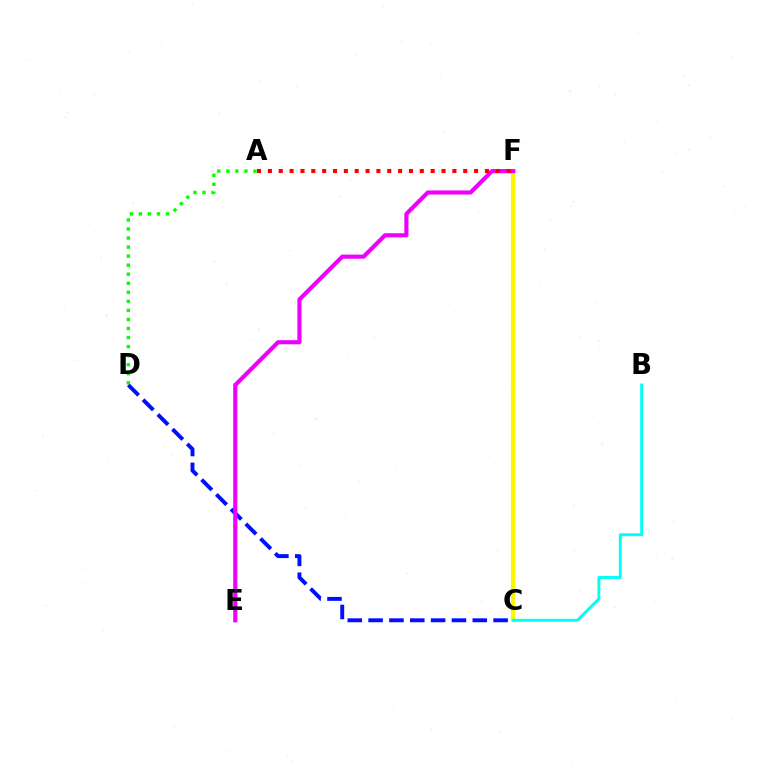{('C', 'F'): [{'color': '#fcf500', 'line_style': 'solid', 'thickness': 3.0}], ('B', 'C'): [{'color': '#00fff6', 'line_style': 'solid', 'thickness': 2.11}], ('A', 'D'): [{'color': '#08ff00', 'line_style': 'dotted', 'thickness': 2.46}], ('C', 'D'): [{'color': '#0010ff', 'line_style': 'dashed', 'thickness': 2.83}], ('E', 'F'): [{'color': '#ee00ff', 'line_style': 'solid', 'thickness': 2.98}], ('A', 'F'): [{'color': '#ff0000', 'line_style': 'dotted', 'thickness': 2.95}]}